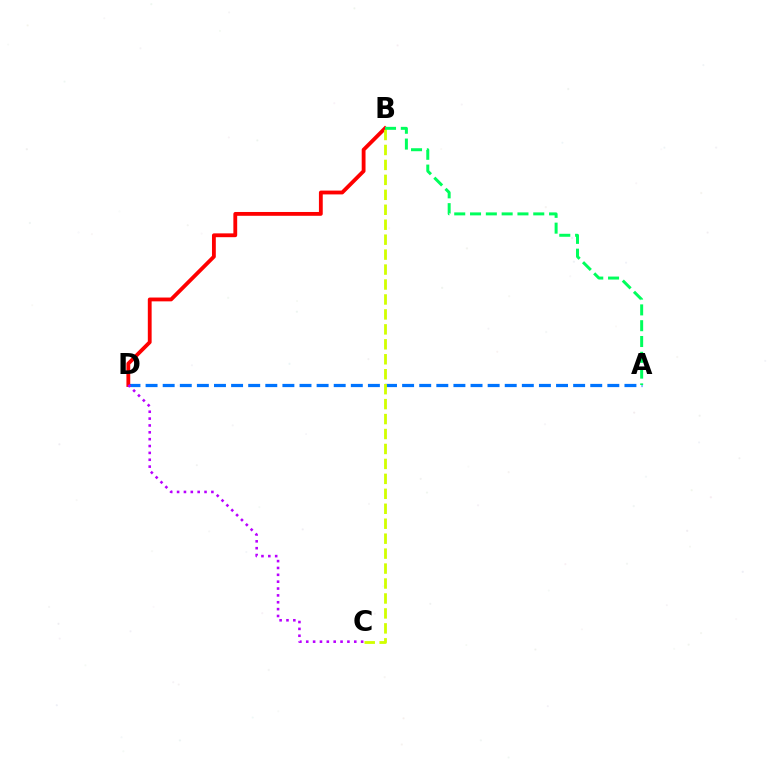{('A', 'D'): [{'color': '#0074ff', 'line_style': 'dashed', 'thickness': 2.32}], ('B', 'D'): [{'color': '#ff0000', 'line_style': 'solid', 'thickness': 2.75}], ('A', 'B'): [{'color': '#00ff5c', 'line_style': 'dashed', 'thickness': 2.15}], ('C', 'D'): [{'color': '#b900ff', 'line_style': 'dotted', 'thickness': 1.86}], ('B', 'C'): [{'color': '#d1ff00', 'line_style': 'dashed', 'thickness': 2.03}]}